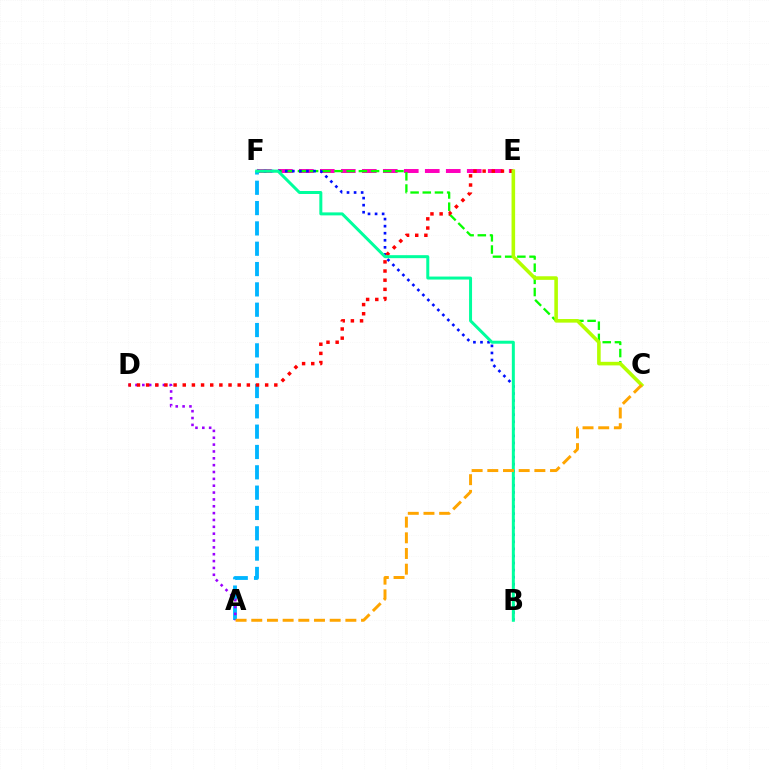{('E', 'F'): [{'color': '#ff00bd', 'line_style': 'dashed', 'thickness': 2.85}], ('C', 'F'): [{'color': '#08ff00', 'line_style': 'dashed', 'thickness': 1.66}], ('B', 'F'): [{'color': '#0010ff', 'line_style': 'dotted', 'thickness': 1.92}, {'color': '#00ff9d', 'line_style': 'solid', 'thickness': 2.16}], ('A', 'F'): [{'color': '#00b5ff', 'line_style': 'dashed', 'thickness': 2.76}], ('A', 'D'): [{'color': '#9b00ff', 'line_style': 'dotted', 'thickness': 1.86}], ('D', 'E'): [{'color': '#ff0000', 'line_style': 'dotted', 'thickness': 2.49}], ('C', 'E'): [{'color': '#b3ff00', 'line_style': 'solid', 'thickness': 2.58}], ('A', 'C'): [{'color': '#ffa500', 'line_style': 'dashed', 'thickness': 2.13}]}